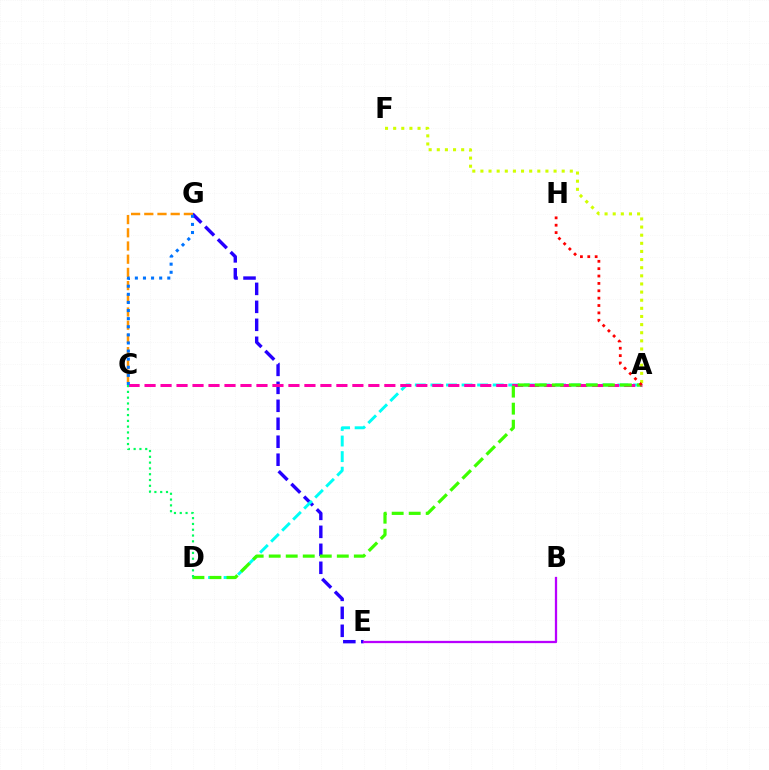{('E', 'G'): [{'color': '#2500ff', 'line_style': 'dashed', 'thickness': 2.44}], ('A', 'D'): [{'color': '#00fff6', 'line_style': 'dashed', 'thickness': 2.12}, {'color': '#3dff00', 'line_style': 'dashed', 'thickness': 2.31}], ('A', 'F'): [{'color': '#d1ff00', 'line_style': 'dotted', 'thickness': 2.21}], ('A', 'C'): [{'color': '#ff00ac', 'line_style': 'dashed', 'thickness': 2.17}], ('C', 'D'): [{'color': '#00ff5c', 'line_style': 'dotted', 'thickness': 1.57}], ('A', 'H'): [{'color': '#ff0000', 'line_style': 'dotted', 'thickness': 2.0}], ('B', 'E'): [{'color': '#b900ff', 'line_style': 'solid', 'thickness': 1.64}], ('C', 'G'): [{'color': '#ff9400', 'line_style': 'dashed', 'thickness': 1.79}, {'color': '#0074ff', 'line_style': 'dotted', 'thickness': 2.2}]}